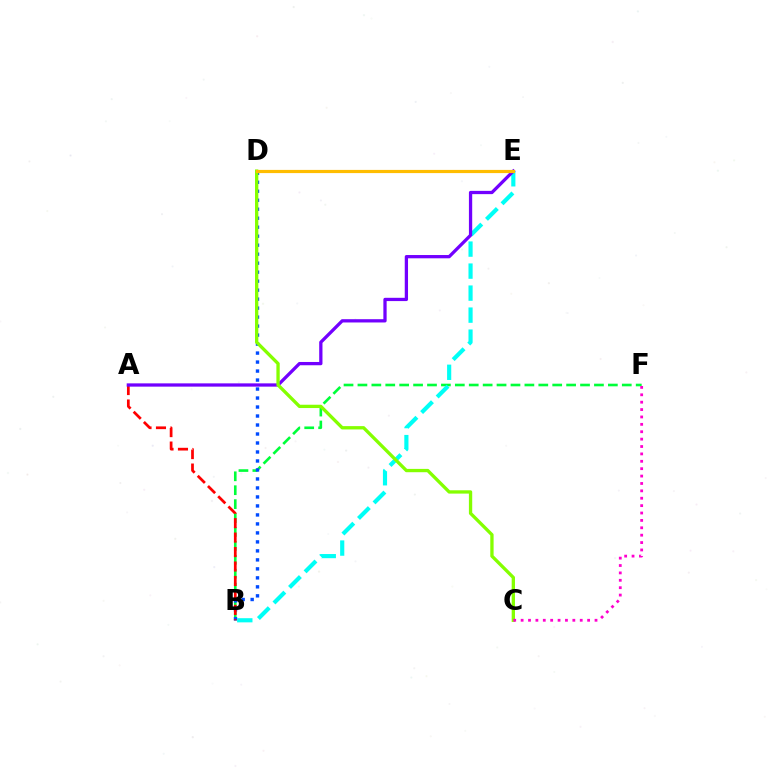{('B', 'F'): [{'color': '#00ff39', 'line_style': 'dashed', 'thickness': 1.89}], ('B', 'D'): [{'color': '#004bff', 'line_style': 'dotted', 'thickness': 2.44}], ('A', 'B'): [{'color': '#ff0000', 'line_style': 'dashed', 'thickness': 1.96}], ('B', 'E'): [{'color': '#00fff6', 'line_style': 'dashed', 'thickness': 2.99}], ('A', 'E'): [{'color': '#7200ff', 'line_style': 'solid', 'thickness': 2.36}], ('C', 'D'): [{'color': '#84ff00', 'line_style': 'solid', 'thickness': 2.39}], ('D', 'E'): [{'color': '#ffbd00', 'line_style': 'solid', 'thickness': 2.29}], ('C', 'F'): [{'color': '#ff00cf', 'line_style': 'dotted', 'thickness': 2.01}]}